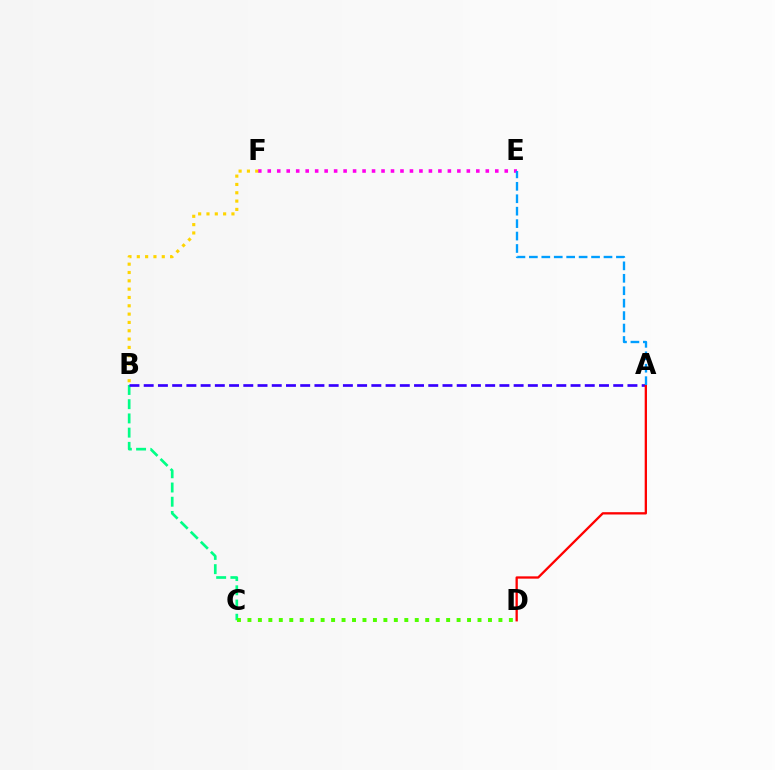{('E', 'F'): [{'color': '#ff00ed', 'line_style': 'dotted', 'thickness': 2.58}], ('B', 'C'): [{'color': '#00ff86', 'line_style': 'dashed', 'thickness': 1.93}], ('A', 'B'): [{'color': '#3700ff', 'line_style': 'dashed', 'thickness': 1.93}], ('A', 'D'): [{'color': '#ff0000', 'line_style': 'solid', 'thickness': 1.66}], ('A', 'E'): [{'color': '#009eff', 'line_style': 'dashed', 'thickness': 1.69}], ('C', 'D'): [{'color': '#4fff00', 'line_style': 'dotted', 'thickness': 2.84}], ('B', 'F'): [{'color': '#ffd500', 'line_style': 'dotted', 'thickness': 2.26}]}